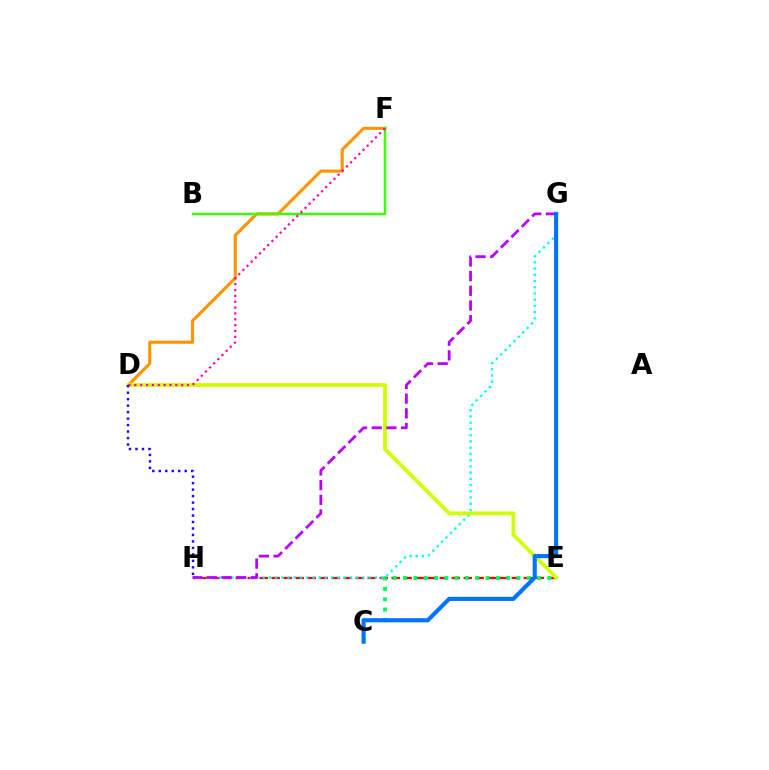{('E', 'H'): [{'color': '#ff0000', 'line_style': 'dashed', 'thickness': 1.63}], ('D', 'F'): [{'color': '#ff9400', 'line_style': 'solid', 'thickness': 2.23}, {'color': '#ff00ac', 'line_style': 'dotted', 'thickness': 1.59}], ('G', 'H'): [{'color': '#00fff6', 'line_style': 'dotted', 'thickness': 1.69}, {'color': '#b900ff', 'line_style': 'dashed', 'thickness': 2.0}], ('D', 'E'): [{'color': '#d1ff00', 'line_style': 'solid', 'thickness': 2.72}], ('B', 'F'): [{'color': '#3dff00', 'line_style': 'solid', 'thickness': 1.79}], ('C', 'E'): [{'color': '#00ff5c', 'line_style': 'dotted', 'thickness': 2.8}], ('D', 'H'): [{'color': '#2500ff', 'line_style': 'dotted', 'thickness': 1.76}], ('C', 'G'): [{'color': '#0074ff', 'line_style': 'solid', 'thickness': 2.98}]}